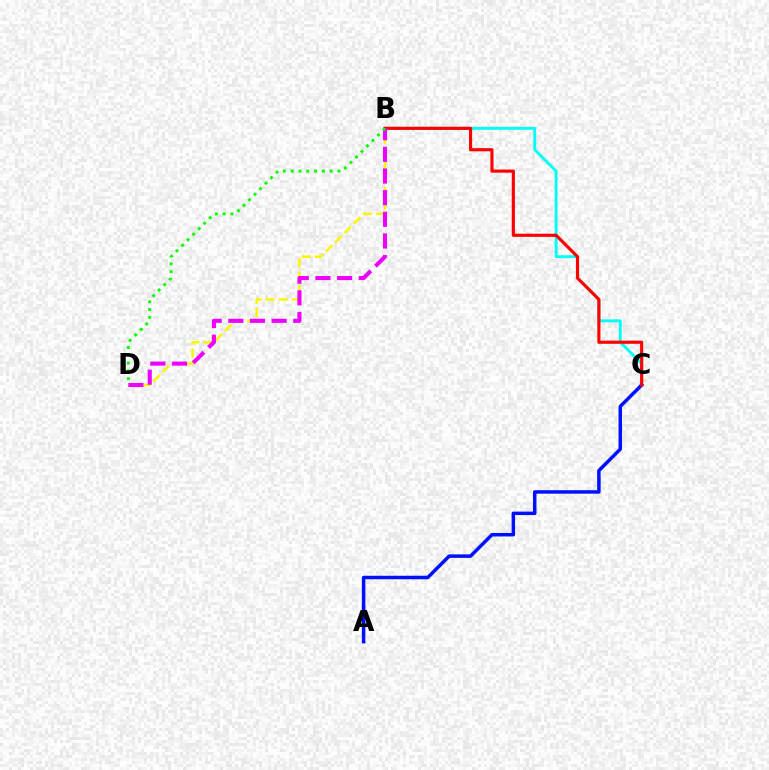{('B', 'D'): [{'color': '#fcf500', 'line_style': 'dashed', 'thickness': 1.79}, {'color': '#ee00ff', 'line_style': 'dashed', 'thickness': 2.94}, {'color': '#08ff00', 'line_style': 'dotted', 'thickness': 2.12}], ('B', 'C'): [{'color': '#00fff6', 'line_style': 'solid', 'thickness': 2.08}, {'color': '#ff0000', 'line_style': 'solid', 'thickness': 2.27}], ('A', 'C'): [{'color': '#0010ff', 'line_style': 'solid', 'thickness': 2.51}]}